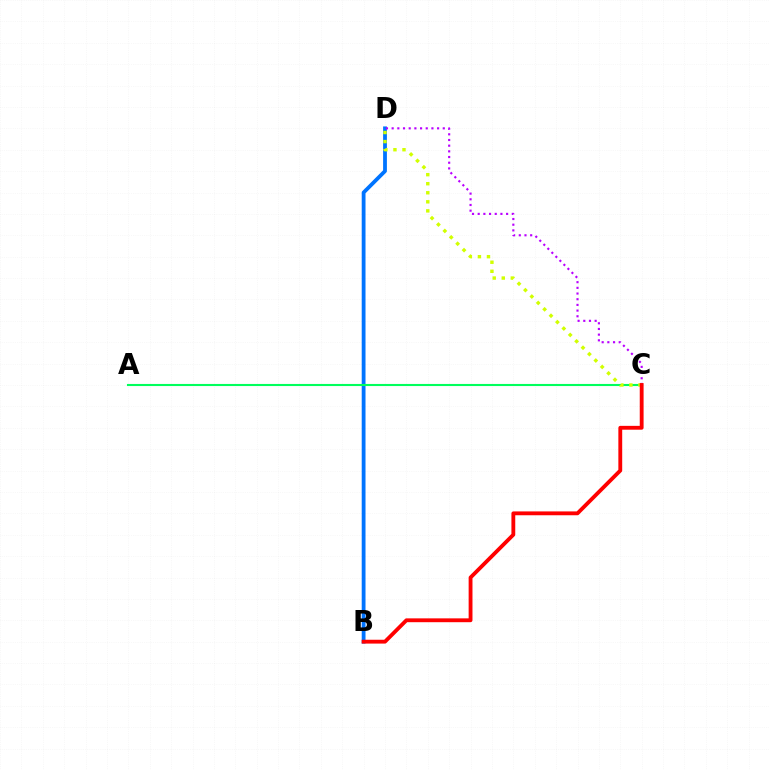{('B', 'D'): [{'color': '#0074ff', 'line_style': 'solid', 'thickness': 2.73}], ('C', 'D'): [{'color': '#b900ff', 'line_style': 'dotted', 'thickness': 1.54}, {'color': '#d1ff00', 'line_style': 'dotted', 'thickness': 2.46}], ('A', 'C'): [{'color': '#00ff5c', 'line_style': 'solid', 'thickness': 1.51}], ('B', 'C'): [{'color': '#ff0000', 'line_style': 'solid', 'thickness': 2.76}]}